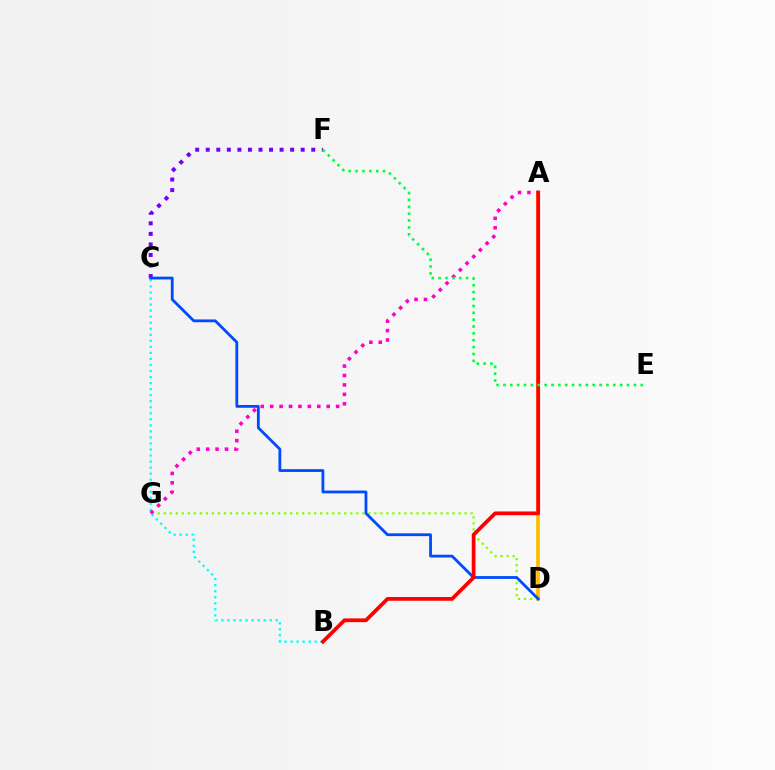{('D', 'G'): [{'color': '#84ff00', 'line_style': 'dotted', 'thickness': 1.63}], ('C', 'F'): [{'color': '#7200ff', 'line_style': 'dotted', 'thickness': 2.87}], ('A', 'D'): [{'color': '#ffbd00', 'line_style': 'solid', 'thickness': 2.65}], ('B', 'C'): [{'color': '#00fff6', 'line_style': 'dotted', 'thickness': 1.64}], ('C', 'D'): [{'color': '#004bff', 'line_style': 'solid', 'thickness': 2.02}], ('A', 'G'): [{'color': '#ff00cf', 'line_style': 'dotted', 'thickness': 2.56}], ('A', 'B'): [{'color': '#ff0000', 'line_style': 'solid', 'thickness': 2.7}], ('E', 'F'): [{'color': '#00ff39', 'line_style': 'dotted', 'thickness': 1.87}]}